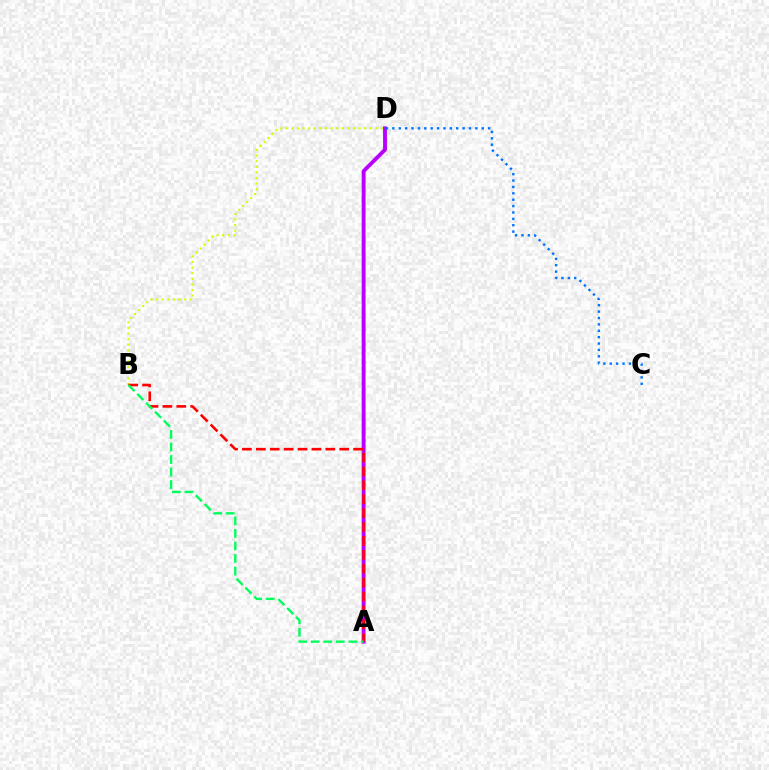{('A', 'D'): [{'color': '#b900ff', 'line_style': 'solid', 'thickness': 2.79}], ('B', 'D'): [{'color': '#d1ff00', 'line_style': 'dotted', 'thickness': 1.52}], ('A', 'B'): [{'color': '#ff0000', 'line_style': 'dashed', 'thickness': 1.89}, {'color': '#00ff5c', 'line_style': 'dashed', 'thickness': 1.7}], ('C', 'D'): [{'color': '#0074ff', 'line_style': 'dotted', 'thickness': 1.74}]}